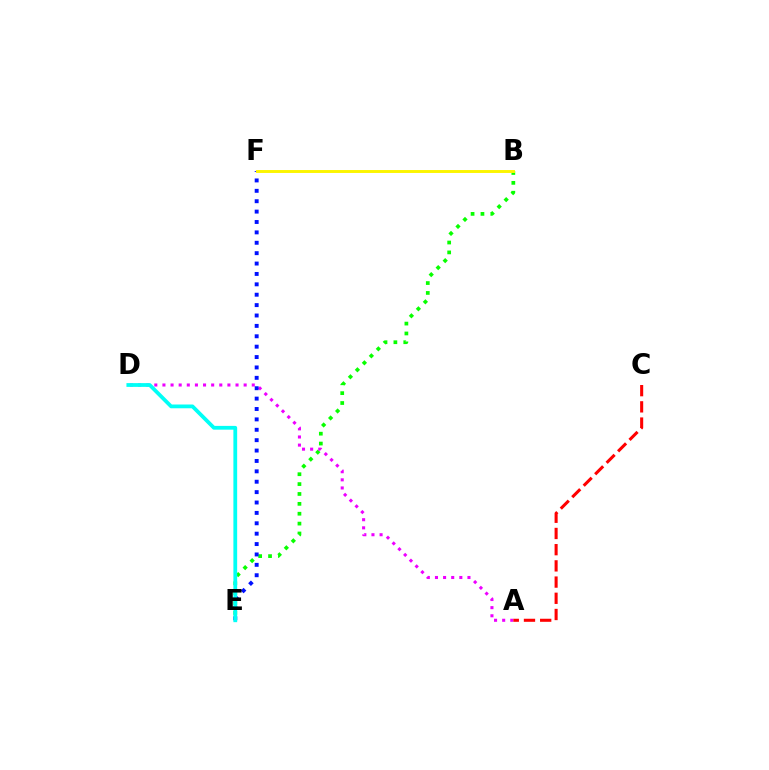{('B', 'E'): [{'color': '#08ff00', 'line_style': 'dotted', 'thickness': 2.68}], ('A', 'D'): [{'color': '#ee00ff', 'line_style': 'dotted', 'thickness': 2.21}], ('E', 'F'): [{'color': '#0010ff', 'line_style': 'dotted', 'thickness': 2.82}], ('D', 'E'): [{'color': '#00fff6', 'line_style': 'solid', 'thickness': 2.72}], ('B', 'F'): [{'color': '#fcf500', 'line_style': 'solid', 'thickness': 2.1}], ('A', 'C'): [{'color': '#ff0000', 'line_style': 'dashed', 'thickness': 2.2}]}